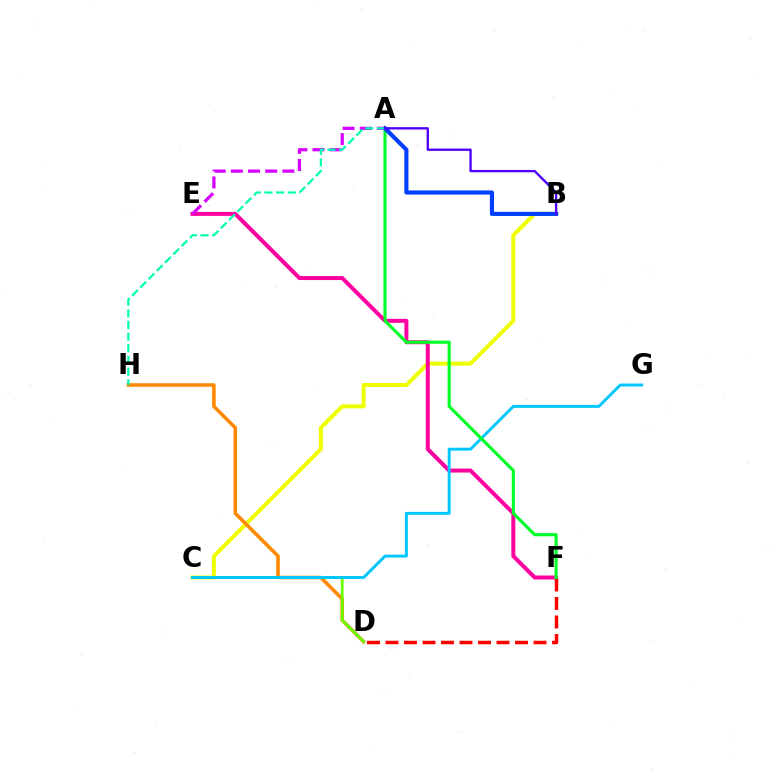{('B', 'C'): [{'color': '#eeff00', 'line_style': 'solid', 'thickness': 2.87}], ('D', 'H'): [{'color': '#ff8800', 'line_style': 'solid', 'thickness': 2.55}], ('C', 'D'): [{'color': '#66ff00', 'line_style': 'solid', 'thickness': 1.96}], ('E', 'F'): [{'color': '#ff00a0', 'line_style': 'solid', 'thickness': 2.87}], ('C', 'G'): [{'color': '#00c7ff', 'line_style': 'solid', 'thickness': 2.12}], ('D', 'F'): [{'color': '#ff0000', 'line_style': 'dashed', 'thickness': 2.51}], ('A', 'F'): [{'color': '#00ff27', 'line_style': 'solid', 'thickness': 2.25}], ('A', 'E'): [{'color': '#d600ff', 'line_style': 'dashed', 'thickness': 2.33}], ('A', 'B'): [{'color': '#003fff', 'line_style': 'solid', 'thickness': 2.97}, {'color': '#4f00ff', 'line_style': 'solid', 'thickness': 1.69}], ('A', 'H'): [{'color': '#00ffaf', 'line_style': 'dashed', 'thickness': 1.58}]}